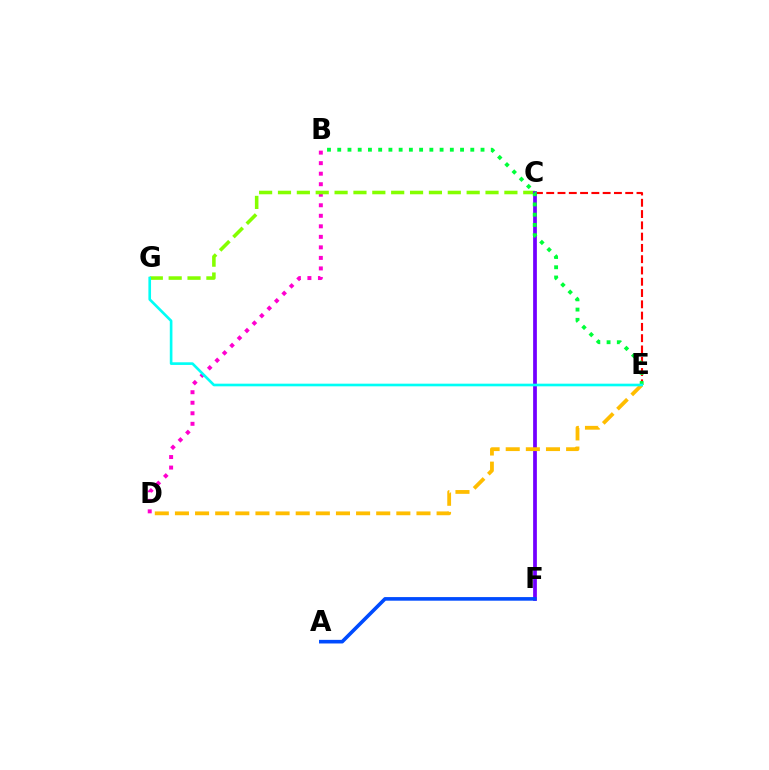{('C', 'E'): [{'color': '#ff0000', 'line_style': 'dashed', 'thickness': 1.53}], ('B', 'D'): [{'color': '#ff00cf', 'line_style': 'dotted', 'thickness': 2.86}], ('C', 'G'): [{'color': '#84ff00', 'line_style': 'dashed', 'thickness': 2.56}], ('C', 'F'): [{'color': '#7200ff', 'line_style': 'solid', 'thickness': 2.69}], ('A', 'F'): [{'color': '#004bff', 'line_style': 'solid', 'thickness': 2.6}], ('D', 'E'): [{'color': '#ffbd00', 'line_style': 'dashed', 'thickness': 2.73}], ('B', 'E'): [{'color': '#00ff39', 'line_style': 'dotted', 'thickness': 2.78}], ('E', 'G'): [{'color': '#00fff6', 'line_style': 'solid', 'thickness': 1.9}]}